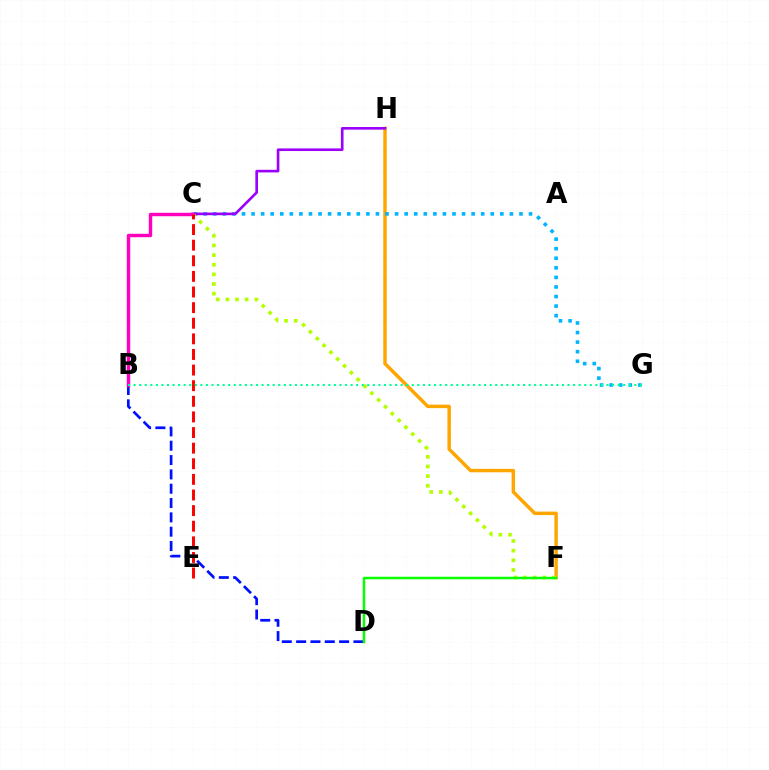{('B', 'D'): [{'color': '#0010ff', 'line_style': 'dashed', 'thickness': 1.95}], ('F', 'H'): [{'color': '#ffa500', 'line_style': 'solid', 'thickness': 2.48}], ('C', 'G'): [{'color': '#00b5ff', 'line_style': 'dotted', 'thickness': 2.6}], ('C', 'H'): [{'color': '#9b00ff', 'line_style': 'solid', 'thickness': 1.9}], ('C', 'F'): [{'color': '#b3ff00', 'line_style': 'dotted', 'thickness': 2.62}], ('B', 'C'): [{'color': '#ff00bd', 'line_style': 'solid', 'thickness': 2.47}], ('C', 'E'): [{'color': '#ff0000', 'line_style': 'dashed', 'thickness': 2.12}], ('D', 'F'): [{'color': '#08ff00', 'line_style': 'solid', 'thickness': 1.79}], ('B', 'G'): [{'color': '#00ff9d', 'line_style': 'dotted', 'thickness': 1.51}]}